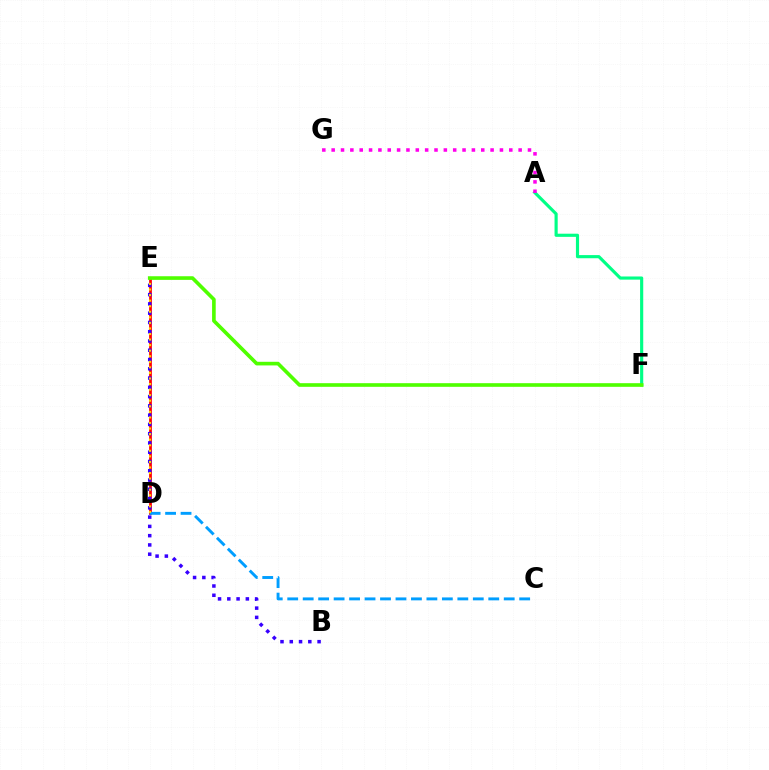{('D', 'E'): [{'color': '#ff0000', 'line_style': 'solid', 'thickness': 1.98}, {'color': '#ffd500', 'line_style': 'dotted', 'thickness': 1.51}], ('A', 'F'): [{'color': '#00ff86', 'line_style': 'solid', 'thickness': 2.27}], ('C', 'D'): [{'color': '#009eff', 'line_style': 'dashed', 'thickness': 2.1}], ('B', 'E'): [{'color': '#3700ff', 'line_style': 'dotted', 'thickness': 2.52}], ('E', 'F'): [{'color': '#4fff00', 'line_style': 'solid', 'thickness': 2.62}], ('A', 'G'): [{'color': '#ff00ed', 'line_style': 'dotted', 'thickness': 2.54}]}